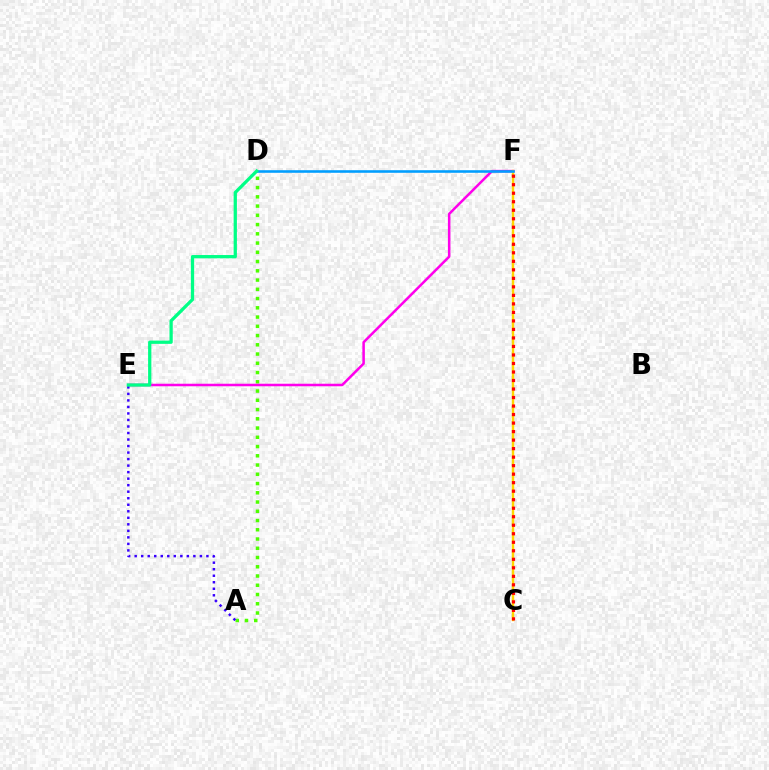{('A', 'D'): [{'color': '#4fff00', 'line_style': 'dotted', 'thickness': 2.51}], ('E', 'F'): [{'color': '#ff00ed', 'line_style': 'solid', 'thickness': 1.82}], ('C', 'F'): [{'color': '#ffd500', 'line_style': 'solid', 'thickness': 1.74}, {'color': '#ff0000', 'line_style': 'dotted', 'thickness': 2.31}], ('A', 'E'): [{'color': '#3700ff', 'line_style': 'dotted', 'thickness': 1.77}], ('D', 'F'): [{'color': '#009eff', 'line_style': 'solid', 'thickness': 1.86}], ('D', 'E'): [{'color': '#00ff86', 'line_style': 'solid', 'thickness': 2.35}]}